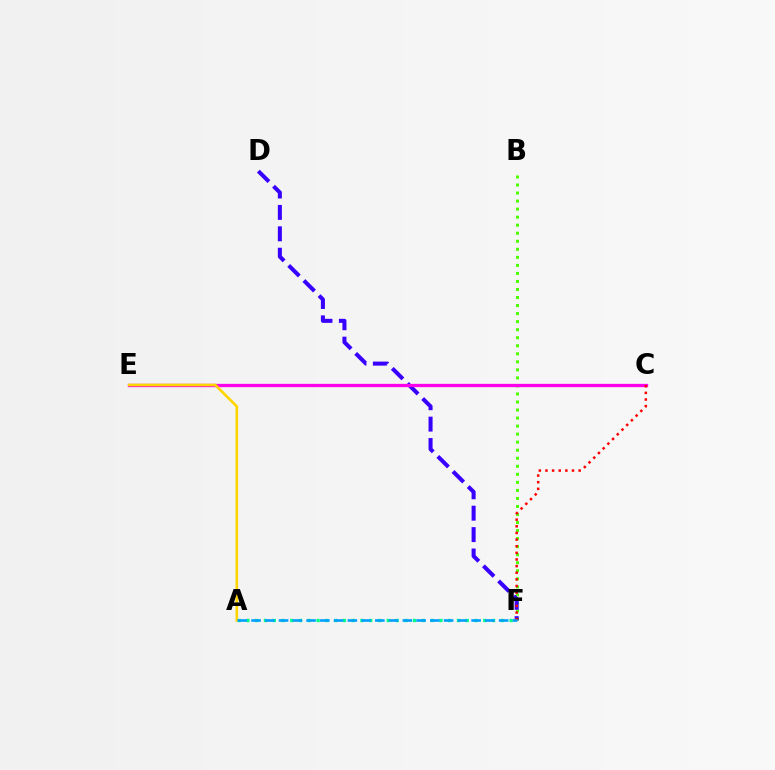{('B', 'F'): [{'color': '#4fff00', 'line_style': 'dotted', 'thickness': 2.18}], ('A', 'F'): [{'color': '#00ff86', 'line_style': 'dotted', 'thickness': 2.38}, {'color': '#009eff', 'line_style': 'dashed', 'thickness': 1.87}], ('D', 'F'): [{'color': '#3700ff', 'line_style': 'dashed', 'thickness': 2.91}], ('C', 'E'): [{'color': '#ff00ed', 'line_style': 'solid', 'thickness': 2.38}], ('A', 'E'): [{'color': '#ffd500', 'line_style': 'solid', 'thickness': 1.91}], ('C', 'F'): [{'color': '#ff0000', 'line_style': 'dotted', 'thickness': 1.8}]}